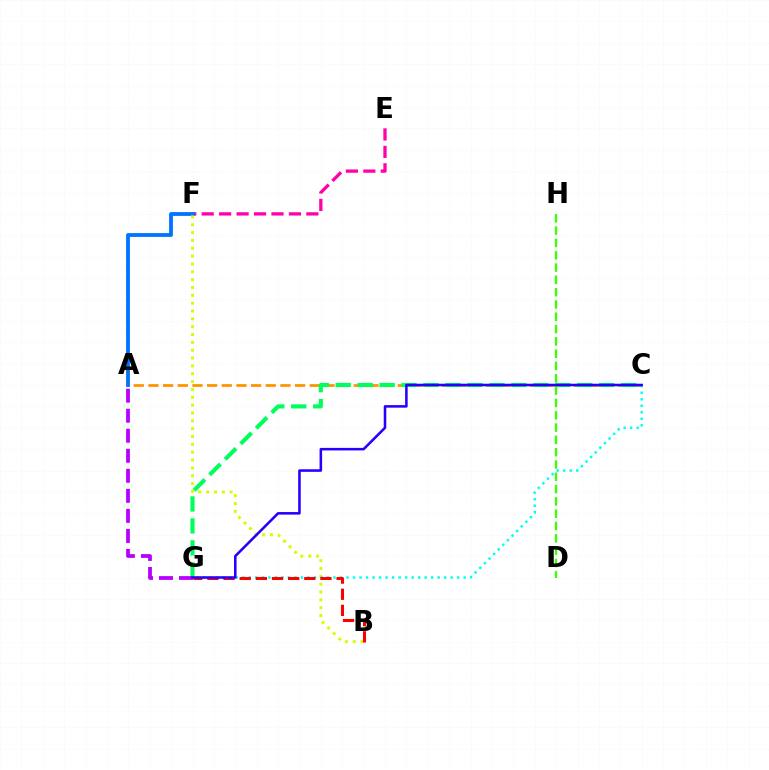{('A', 'C'): [{'color': '#ff9400', 'line_style': 'dashed', 'thickness': 1.99}], ('E', 'F'): [{'color': '#ff00ac', 'line_style': 'dashed', 'thickness': 2.37}], ('C', 'G'): [{'color': '#00ff5c', 'line_style': 'dashed', 'thickness': 2.98}, {'color': '#00fff6', 'line_style': 'dotted', 'thickness': 1.77}, {'color': '#2500ff', 'line_style': 'solid', 'thickness': 1.84}], ('A', 'F'): [{'color': '#0074ff', 'line_style': 'solid', 'thickness': 2.75}], ('A', 'G'): [{'color': '#b900ff', 'line_style': 'dashed', 'thickness': 2.72}], ('B', 'F'): [{'color': '#d1ff00', 'line_style': 'dotted', 'thickness': 2.13}], ('D', 'H'): [{'color': '#3dff00', 'line_style': 'dashed', 'thickness': 1.67}], ('B', 'G'): [{'color': '#ff0000', 'line_style': 'dashed', 'thickness': 2.19}]}